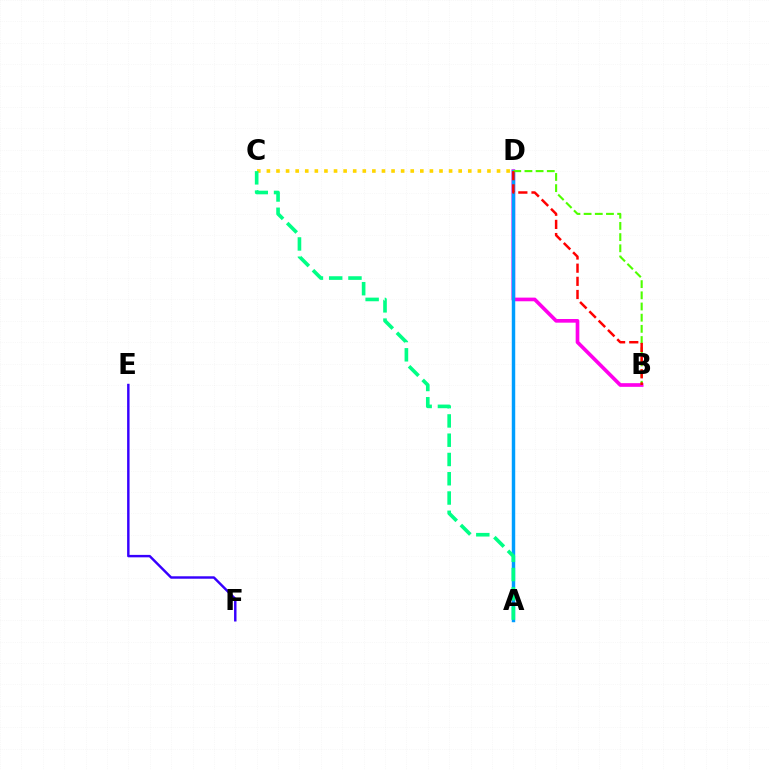{('B', 'D'): [{'color': '#ff00ed', 'line_style': 'solid', 'thickness': 2.64}, {'color': '#4fff00', 'line_style': 'dashed', 'thickness': 1.52}, {'color': '#ff0000', 'line_style': 'dashed', 'thickness': 1.79}], ('C', 'D'): [{'color': '#ffd500', 'line_style': 'dotted', 'thickness': 2.61}], ('A', 'D'): [{'color': '#009eff', 'line_style': 'solid', 'thickness': 2.48}], ('E', 'F'): [{'color': '#3700ff', 'line_style': 'solid', 'thickness': 1.76}], ('A', 'C'): [{'color': '#00ff86', 'line_style': 'dashed', 'thickness': 2.62}]}